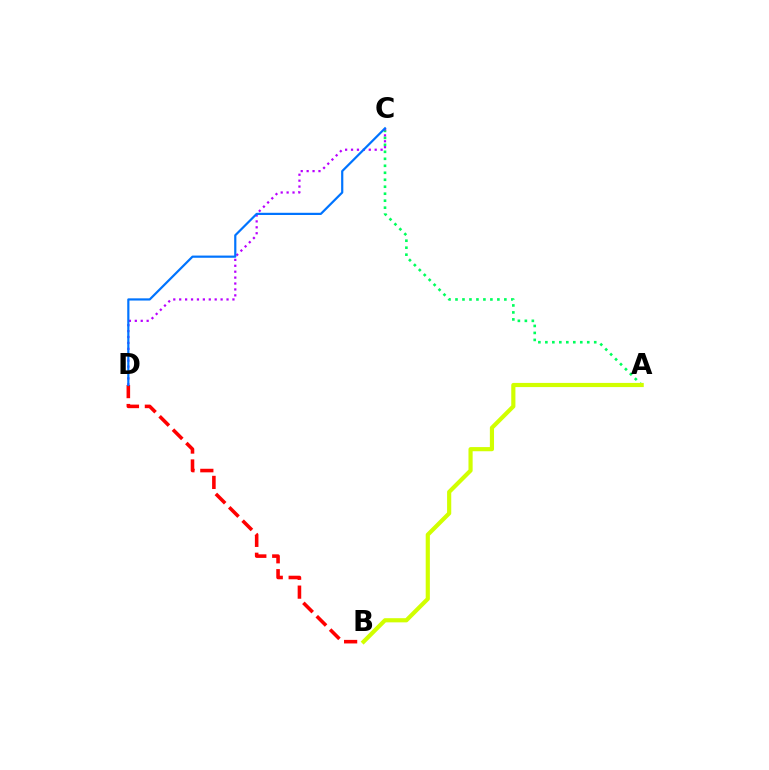{('A', 'C'): [{'color': '#00ff5c', 'line_style': 'dotted', 'thickness': 1.9}], ('C', 'D'): [{'color': '#b900ff', 'line_style': 'dotted', 'thickness': 1.61}, {'color': '#0074ff', 'line_style': 'solid', 'thickness': 1.58}], ('B', 'D'): [{'color': '#ff0000', 'line_style': 'dashed', 'thickness': 2.57}], ('A', 'B'): [{'color': '#d1ff00', 'line_style': 'solid', 'thickness': 3.0}]}